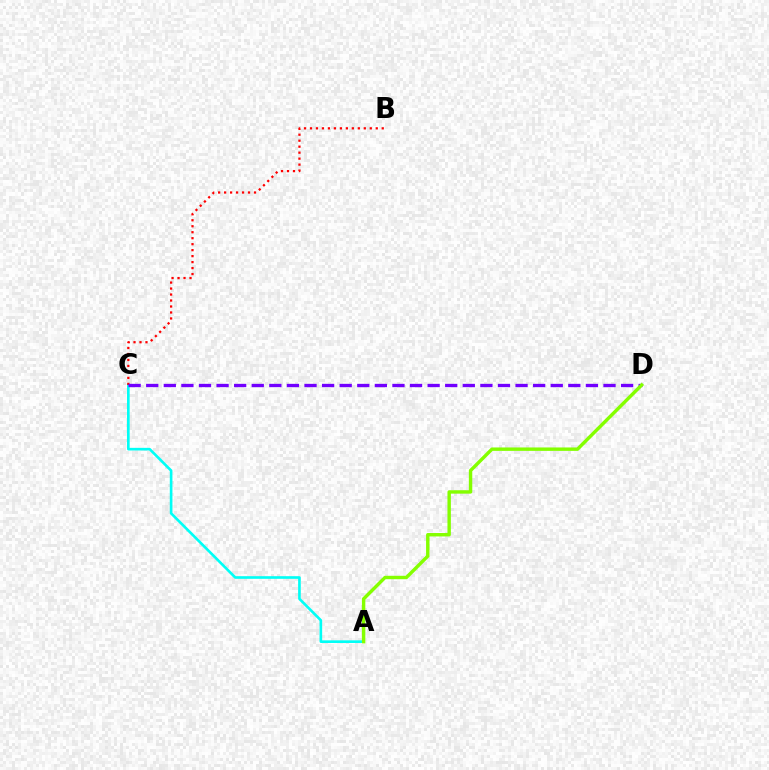{('A', 'C'): [{'color': '#00fff6', 'line_style': 'solid', 'thickness': 1.9}], ('B', 'C'): [{'color': '#ff0000', 'line_style': 'dotted', 'thickness': 1.62}], ('C', 'D'): [{'color': '#7200ff', 'line_style': 'dashed', 'thickness': 2.39}], ('A', 'D'): [{'color': '#84ff00', 'line_style': 'solid', 'thickness': 2.46}]}